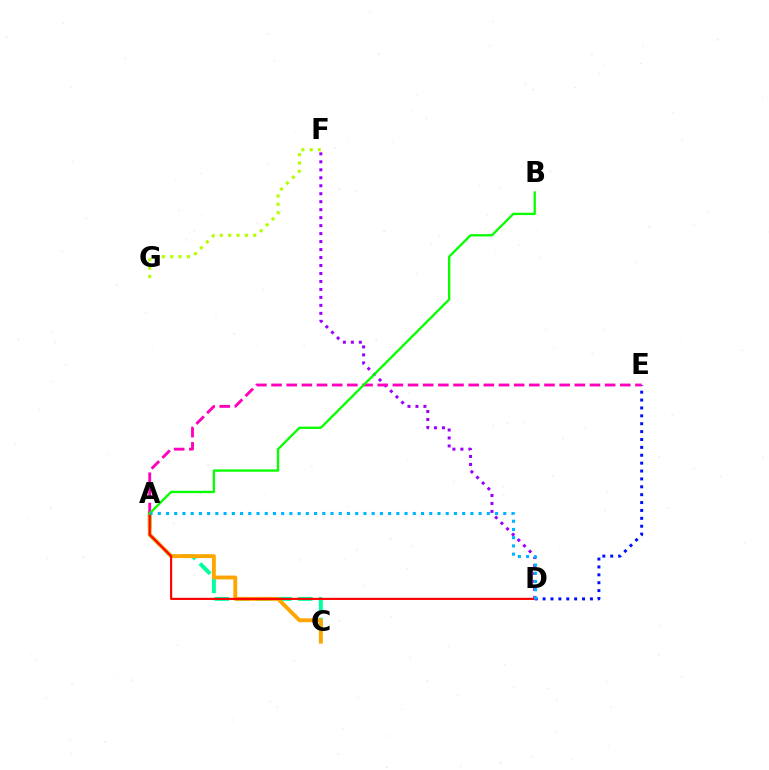{('D', 'E'): [{'color': '#0010ff', 'line_style': 'dotted', 'thickness': 2.14}], ('A', 'C'): [{'color': '#00ff9d', 'line_style': 'dashed', 'thickness': 2.84}, {'color': '#ffa500', 'line_style': 'solid', 'thickness': 2.78}], ('F', 'G'): [{'color': '#b3ff00', 'line_style': 'dotted', 'thickness': 2.27}], ('D', 'F'): [{'color': '#9b00ff', 'line_style': 'dotted', 'thickness': 2.17}], ('A', 'D'): [{'color': '#ff0000', 'line_style': 'solid', 'thickness': 1.53}, {'color': '#00b5ff', 'line_style': 'dotted', 'thickness': 2.24}], ('A', 'E'): [{'color': '#ff00bd', 'line_style': 'dashed', 'thickness': 2.06}], ('A', 'B'): [{'color': '#08ff00', 'line_style': 'solid', 'thickness': 1.67}]}